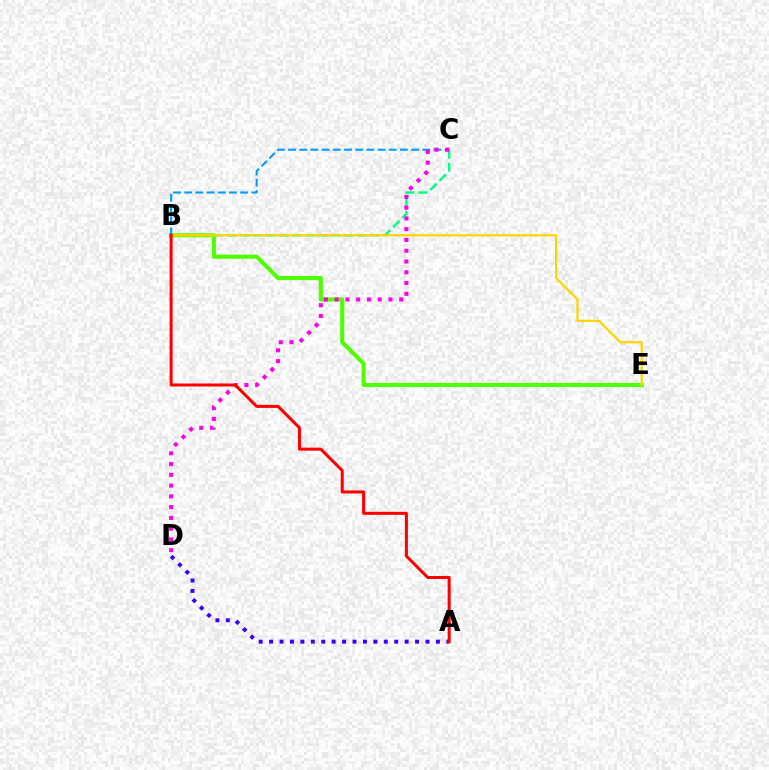{('B', 'C'): [{'color': '#00ff86', 'line_style': 'dashed', 'thickness': 1.77}, {'color': '#009eff', 'line_style': 'dashed', 'thickness': 1.52}], ('B', 'E'): [{'color': '#4fff00', 'line_style': 'solid', 'thickness': 2.96}, {'color': '#ffd500', 'line_style': 'solid', 'thickness': 1.59}], ('C', 'D'): [{'color': '#ff00ed', 'line_style': 'dotted', 'thickness': 2.93}], ('A', 'D'): [{'color': '#3700ff', 'line_style': 'dotted', 'thickness': 2.83}], ('A', 'B'): [{'color': '#ff0000', 'line_style': 'solid', 'thickness': 2.17}]}